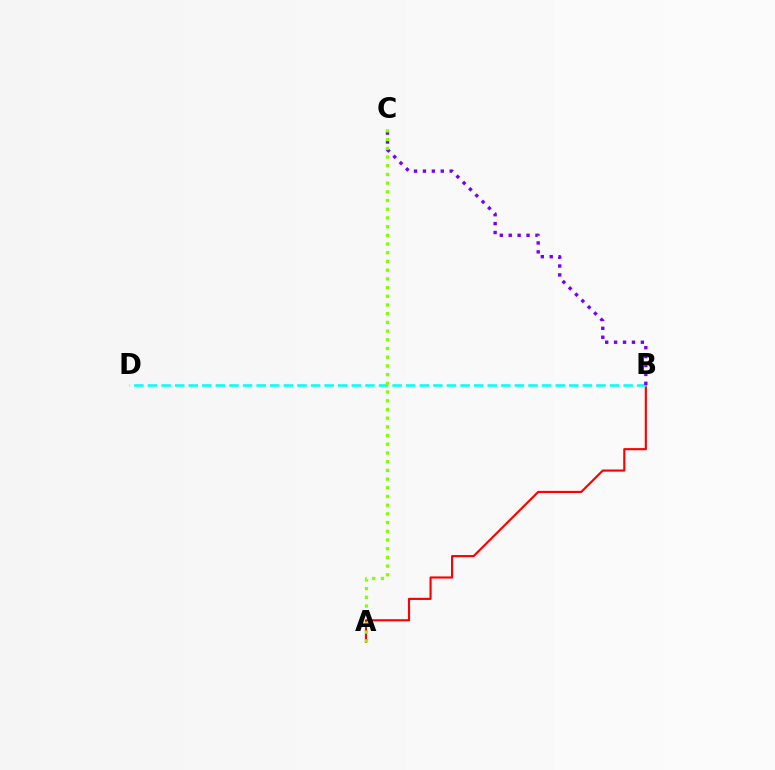{('A', 'B'): [{'color': '#ff0000', 'line_style': 'solid', 'thickness': 1.55}], ('B', 'D'): [{'color': '#00fff6', 'line_style': 'dashed', 'thickness': 1.85}], ('B', 'C'): [{'color': '#7200ff', 'line_style': 'dotted', 'thickness': 2.42}], ('A', 'C'): [{'color': '#84ff00', 'line_style': 'dotted', 'thickness': 2.36}]}